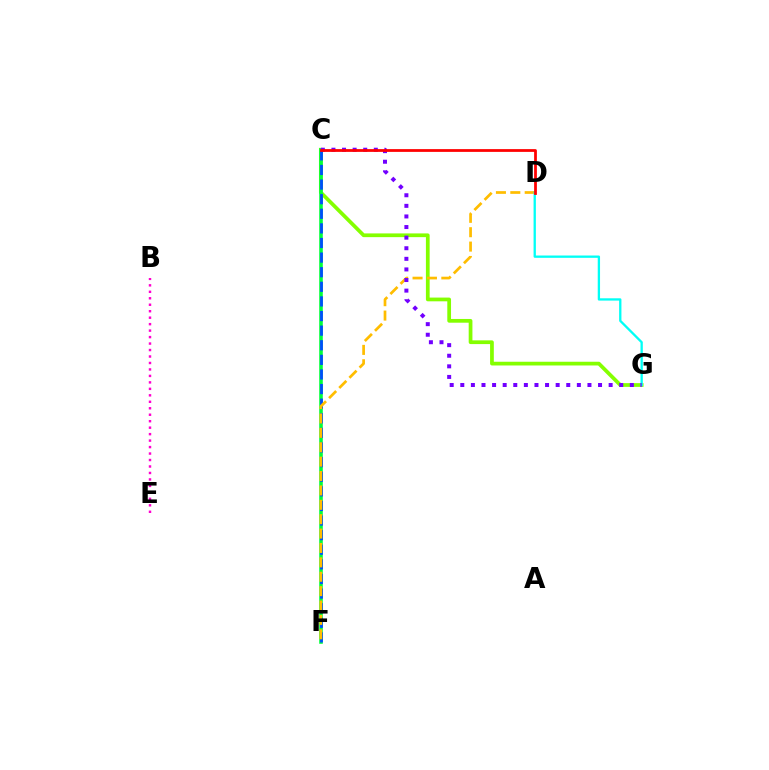{('C', 'G'): [{'color': '#84ff00', 'line_style': 'solid', 'thickness': 2.69}, {'color': '#7200ff', 'line_style': 'dotted', 'thickness': 2.88}], ('C', 'F'): [{'color': '#00ff39', 'line_style': 'solid', 'thickness': 2.58}, {'color': '#004bff', 'line_style': 'dashed', 'thickness': 1.98}], ('D', 'F'): [{'color': '#ffbd00', 'line_style': 'dashed', 'thickness': 1.95}], ('D', 'G'): [{'color': '#00fff6', 'line_style': 'solid', 'thickness': 1.66}], ('C', 'D'): [{'color': '#ff0000', 'line_style': 'solid', 'thickness': 1.99}], ('B', 'E'): [{'color': '#ff00cf', 'line_style': 'dotted', 'thickness': 1.76}]}